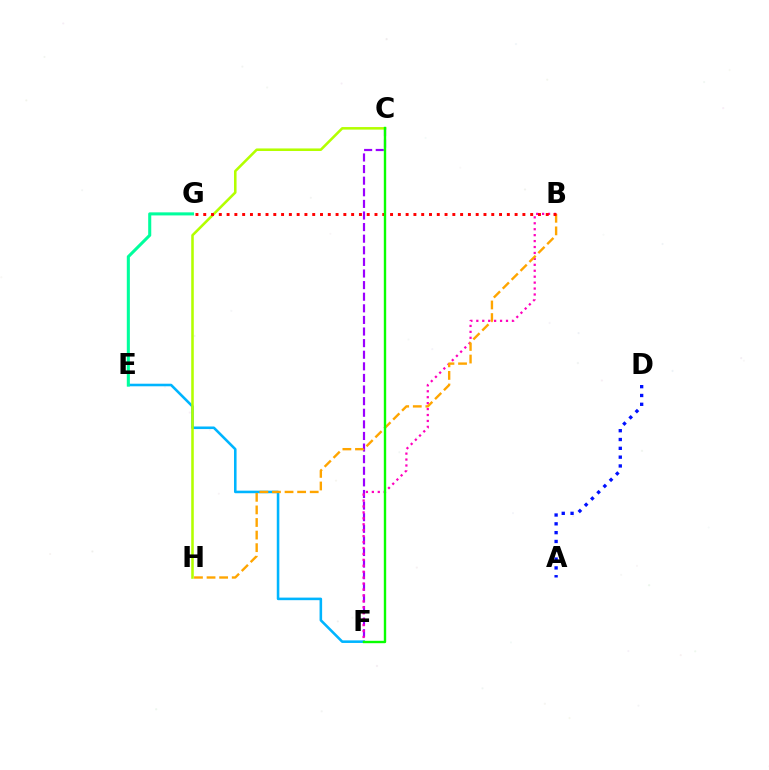{('C', 'F'): [{'color': '#9b00ff', 'line_style': 'dashed', 'thickness': 1.58}, {'color': '#08ff00', 'line_style': 'solid', 'thickness': 1.72}], ('E', 'F'): [{'color': '#00b5ff', 'line_style': 'solid', 'thickness': 1.85}], ('B', 'F'): [{'color': '#ff00bd', 'line_style': 'dotted', 'thickness': 1.61}], ('C', 'H'): [{'color': '#b3ff00', 'line_style': 'solid', 'thickness': 1.84}], ('E', 'G'): [{'color': '#00ff9d', 'line_style': 'solid', 'thickness': 2.21}], ('B', 'H'): [{'color': '#ffa500', 'line_style': 'dashed', 'thickness': 1.71}], ('B', 'G'): [{'color': '#ff0000', 'line_style': 'dotted', 'thickness': 2.12}], ('A', 'D'): [{'color': '#0010ff', 'line_style': 'dotted', 'thickness': 2.4}]}